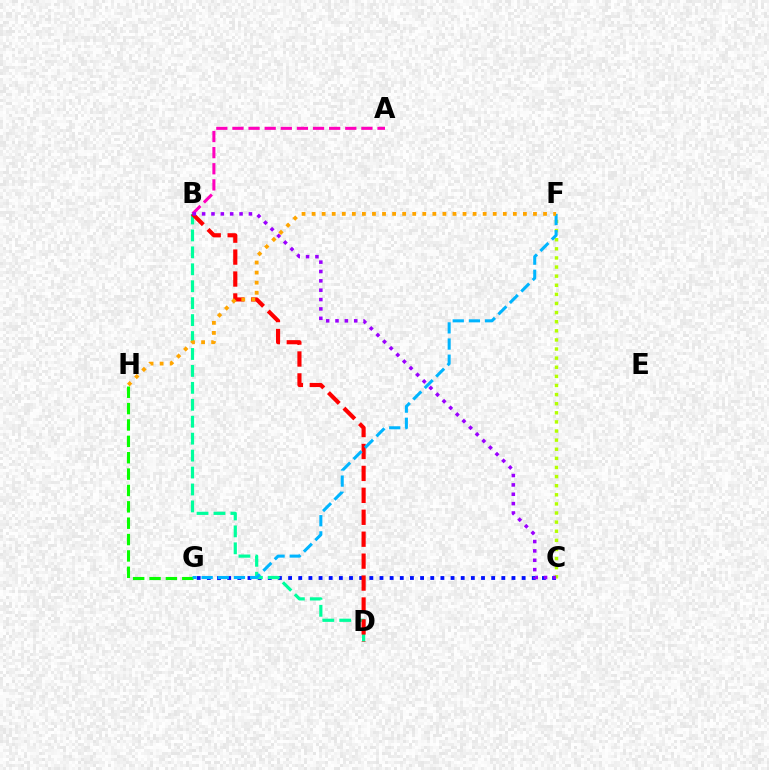{('A', 'B'): [{'color': '#ff00bd', 'line_style': 'dashed', 'thickness': 2.19}], ('C', 'F'): [{'color': '#b3ff00', 'line_style': 'dotted', 'thickness': 2.48}], ('C', 'G'): [{'color': '#0010ff', 'line_style': 'dotted', 'thickness': 2.76}], ('B', 'D'): [{'color': '#00ff9d', 'line_style': 'dashed', 'thickness': 2.3}, {'color': '#ff0000', 'line_style': 'dashed', 'thickness': 2.98}], ('G', 'H'): [{'color': '#08ff00', 'line_style': 'dashed', 'thickness': 2.22}], ('F', 'G'): [{'color': '#00b5ff', 'line_style': 'dashed', 'thickness': 2.19}], ('B', 'C'): [{'color': '#9b00ff', 'line_style': 'dotted', 'thickness': 2.54}], ('F', 'H'): [{'color': '#ffa500', 'line_style': 'dotted', 'thickness': 2.73}]}